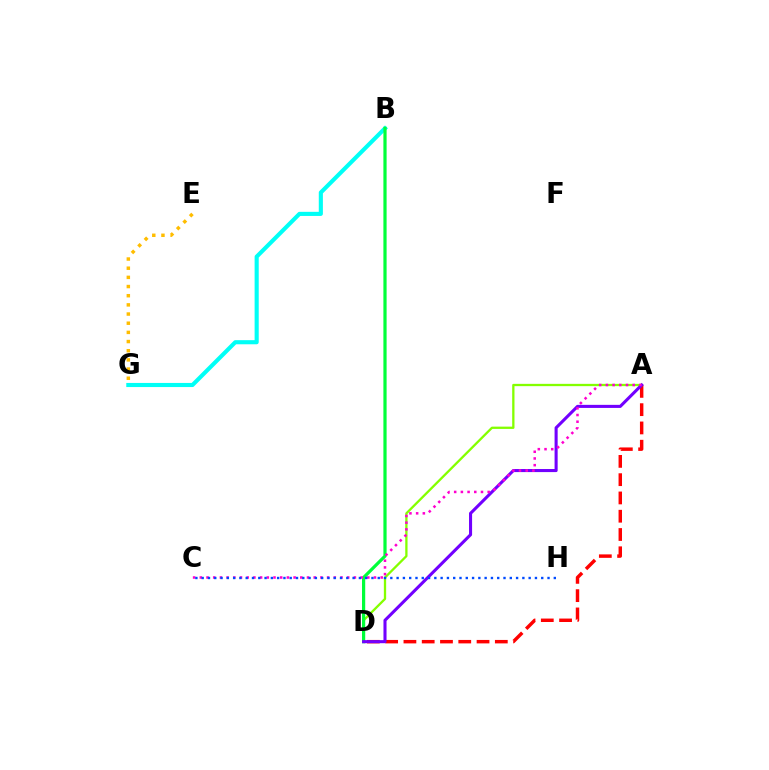{('B', 'G'): [{'color': '#00fff6', 'line_style': 'solid', 'thickness': 2.96}], ('A', 'D'): [{'color': '#84ff00', 'line_style': 'solid', 'thickness': 1.65}, {'color': '#ff0000', 'line_style': 'dashed', 'thickness': 2.48}, {'color': '#7200ff', 'line_style': 'solid', 'thickness': 2.21}], ('B', 'D'): [{'color': '#00ff39', 'line_style': 'solid', 'thickness': 2.31}], ('E', 'G'): [{'color': '#ffbd00', 'line_style': 'dotted', 'thickness': 2.49}], ('A', 'C'): [{'color': '#ff00cf', 'line_style': 'dotted', 'thickness': 1.82}], ('C', 'H'): [{'color': '#004bff', 'line_style': 'dotted', 'thickness': 1.71}]}